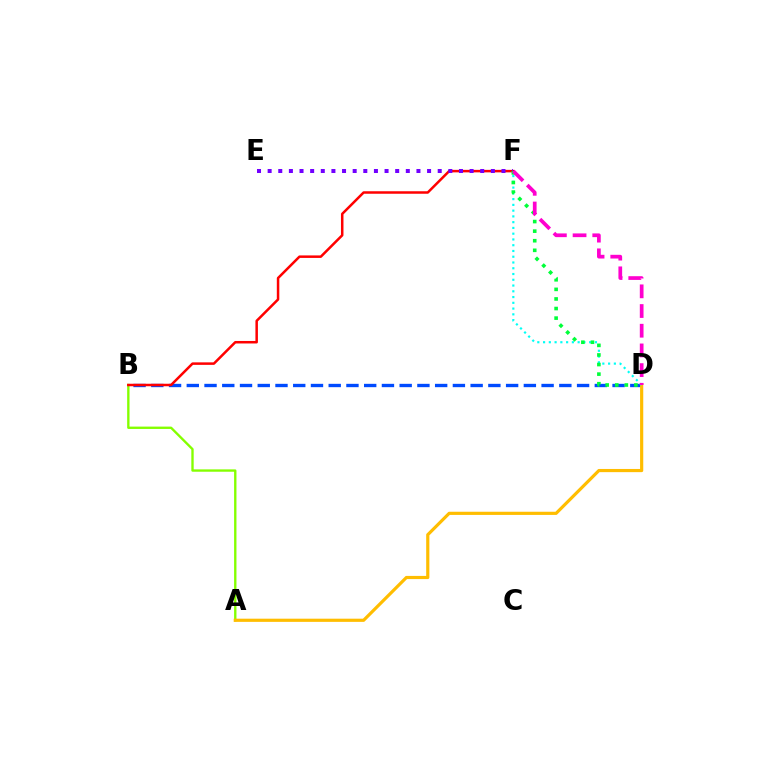{('A', 'B'): [{'color': '#84ff00', 'line_style': 'solid', 'thickness': 1.7}], ('B', 'D'): [{'color': '#004bff', 'line_style': 'dashed', 'thickness': 2.41}], ('B', 'F'): [{'color': '#ff0000', 'line_style': 'solid', 'thickness': 1.8}], ('A', 'D'): [{'color': '#ffbd00', 'line_style': 'solid', 'thickness': 2.29}], ('D', 'F'): [{'color': '#00fff6', 'line_style': 'dotted', 'thickness': 1.57}, {'color': '#00ff39', 'line_style': 'dotted', 'thickness': 2.6}, {'color': '#ff00cf', 'line_style': 'dashed', 'thickness': 2.68}], ('E', 'F'): [{'color': '#7200ff', 'line_style': 'dotted', 'thickness': 2.89}]}